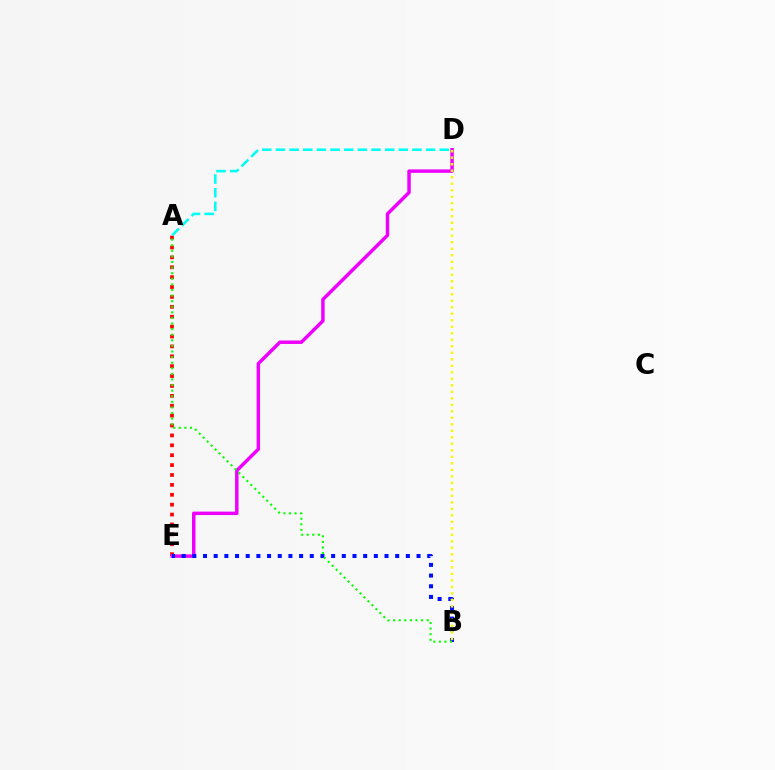{('A', 'E'): [{'color': '#ff0000', 'line_style': 'dotted', 'thickness': 2.69}], ('A', 'D'): [{'color': '#00fff6', 'line_style': 'dashed', 'thickness': 1.86}], ('D', 'E'): [{'color': '#ee00ff', 'line_style': 'solid', 'thickness': 2.49}], ('B', 'E'): [{'color': '#0010ff', 'line_style': 'dotted', 'thickness': 2.9}], ('A', 'B'): [{'color': '#08ff00', 'line_style': 'dotted', 'thickness': 1.52}], ('B', 'D'): [{'color': '#fcf500', 'line_style': 'dotted', 'thickness': 1.77}]}